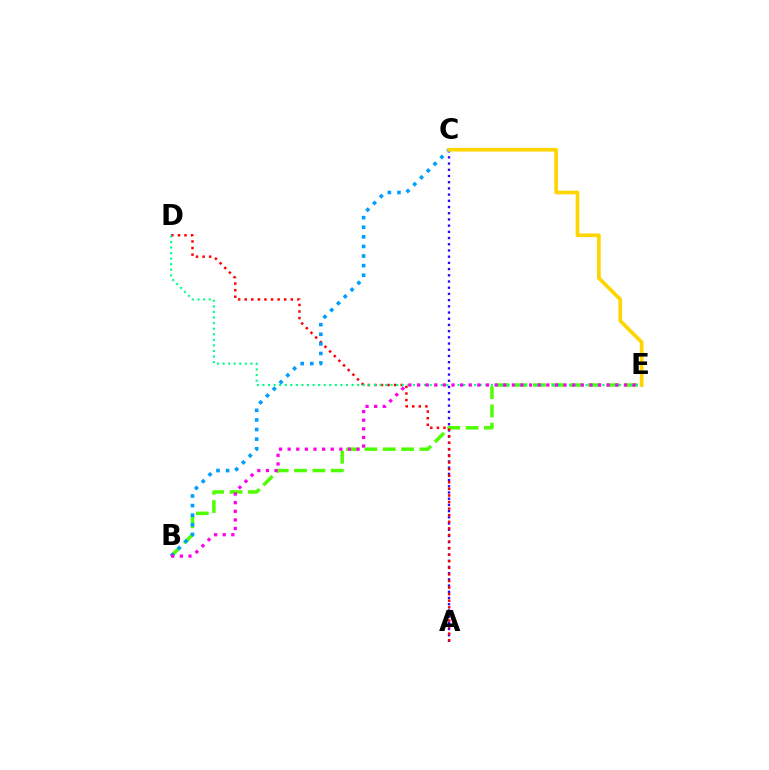{('A', 'C'): [{'color': '#3700ff', 'line_style': 'dotted', 'thickness': 1.69}], ('B', 'E'): [{'color': '#4fff00', 'line_style': 'dashed', 'thickness': 2.49}, {'color': '#ff00ed', 'line_style': 'dotted', 'thickness': 2.34}], ('A', 'D'): [{'color': '#ff0000', 'line_style': 'dotted', 'thickness': 1.79}], ('B', 'C'): [{'color': '#009eff', 'line_style': 'dotted', 'thickness': 2.61}], ('D', 'E'): [{'color': '#00ff86', 'line_style': 'dotted', 'thickness': 1.51}], ('C', 'E'): [{'color': '#ffd500', 'line_style': 'solid', 'thickness': 2.64}]}